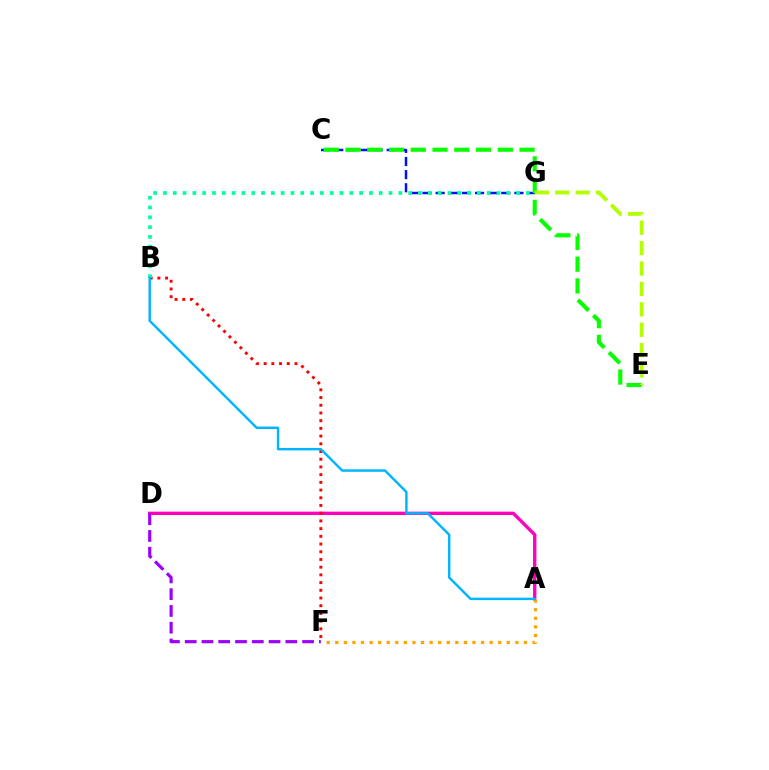{('C', 'G'): [{'color': '#0010ff', 'line_style': 'dashed', 'thickness': 1.78}], ('C', 'E'): [{'color': '#08ff00', 'line_style': 'dashed', 'thickness': 2.96}], ('A', 'D'): [{'color': '#ff00bd', 'line_style': 'solid', 'thickness': 2.42}], ('E', 'G'): [{'color': '#b3ff00', 'line_style': 'dashed', 'thickness': 2.77}], ('B', 'F'): [{'color': '#ff0000', 'line_style': 'dotted', 'thickness': 2.09}], ('B', 'G'): [{'color': '#00ff9d', 'line_style': 'dotted', 'thickness': 2.67}], ('D', 'F'): [{'color': '#9b00ff', 'line_style': 'dashed', 'thickness': 2.28}], ('A', 'F'): [{'color': '#ffa500', 'line_style': 'dotted', 'thickness': 2.33}], ('A', 'B'): [{'color': '#00b5ff', 'line_style': 'solid', 'thickness': 1.76}]}